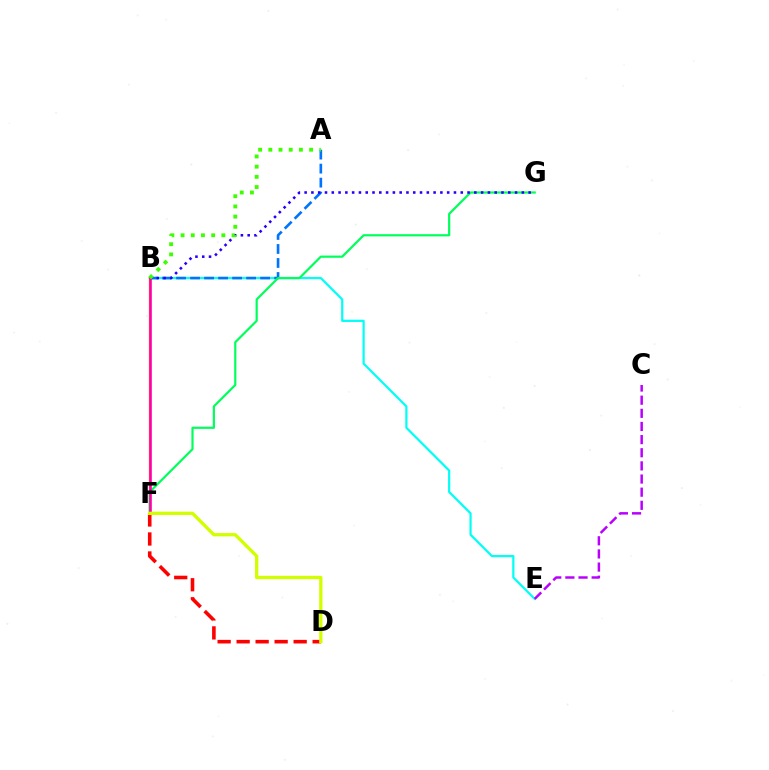{('B', 'E'): [{'color': '#00fff6', 'line_style': 'solid', 'thickness': 1.59}], ('D', 'F'): [{'color': '#ff0000', 'line_style': 'dashed', 'thickness': 2.58}, {'color': '#d1ff00', 'line_style': 'solid', 'thickness': 2.38}], ('A', 'B'): [{'color': '#0074ff', 'line_style': 'dashed', 'thickness': 1.9}, {'color': '#3dff00', 'line_style': 'dotted', 'thickness': 2.77}], ('B', 'F'): [{'color': '#ff9400', 'line_style': 'solid', 'thickness': 1.64}, {'color': '#ff00ac', 'line_style': 'solid', 'thickness': 1.85}], ('F', 'G'): [{'color': '#00ff5c', 'line_style': 'solid', 'thickness': 1.59}], ('B', 'G'): [{'color': '#2500ff', 'line_style': 'dotted', 'thickness': 1.84}], ('C', 'E'): [{'color': '#b900ff', 'line_style': 'dashed', 'thickness': 1.79}]}